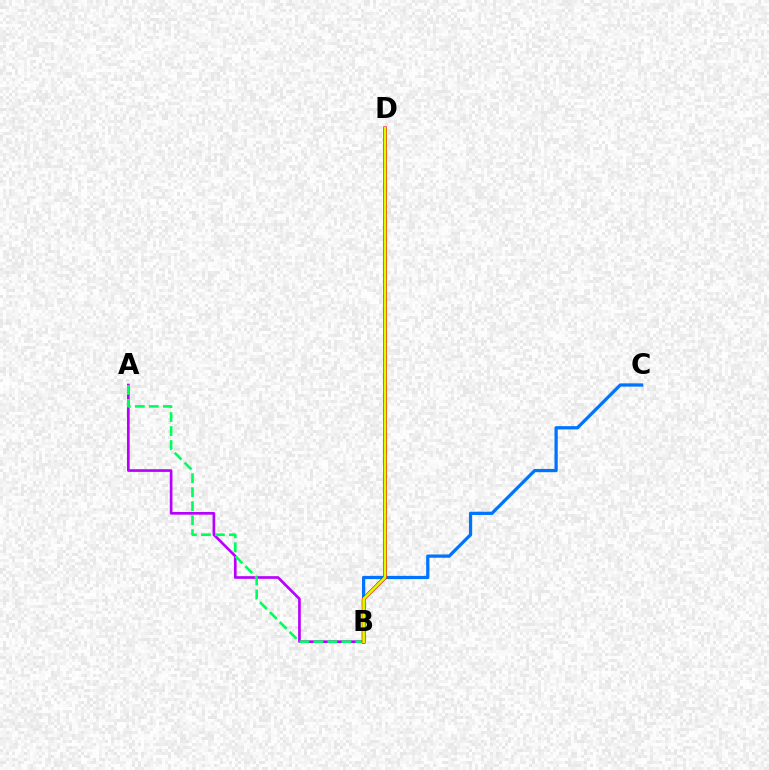{('A', 'B'): [{'color': '#b900ff', 'line_style': 'solid', 'thickness': 1.92}, {'color': '#00ff5c', 'line_style': 'dashed', 'thickness': 1.9}], ('B', 'C'): [{'color': '#0074ff', 'line_style': 'solid', 'thickness': 2.34}], ('B', 'D'): [{'color': '#ff0000', 'line_style': 'solid', 'thickness': 2.71}, {'color': '#d1ff00', 'line_style': 'solid', 'thickness': 1.92}]}